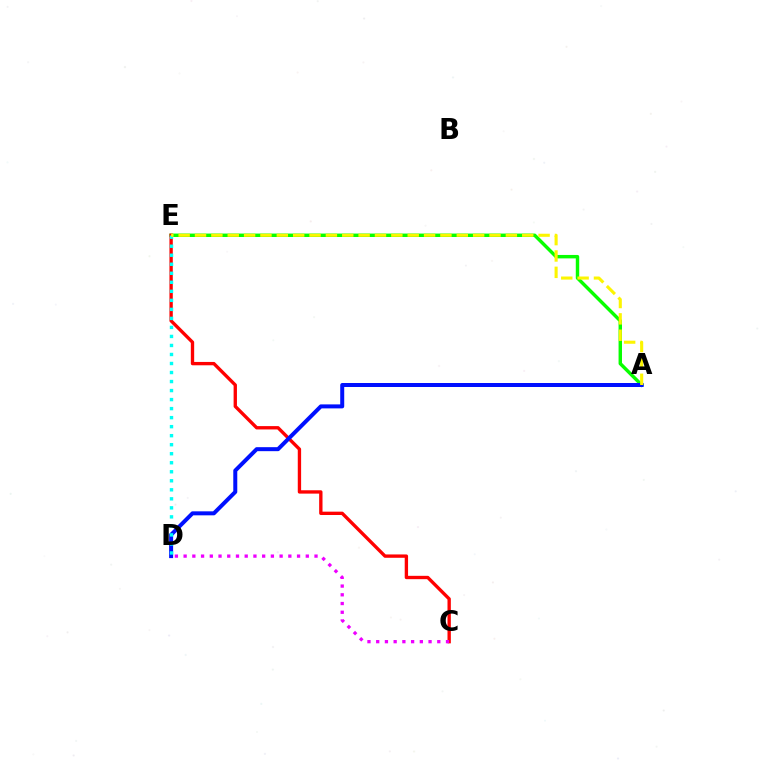{('A', 'E'): [{'color': '#08ff00', 'line_style': 'solid', 'thickness': 2.47}, {'color': '#fcf500', 'line_style': 'dashed', 'thickness': 2.22}], ('C', 'E'): [{'color': '#ff0000', 'line_style': 'solid', 'thickness': 2.41}], ('C', 'D'): [{'color': '#ee00ff', 'line_style': 'dotted', 'thickness': 2.37}], ('A', 'D'): [{'color': '#0010ff', 'line_style': 'solid', 'thickness': 2.87}], ('D', 'E'): [{'color': '#00fff6', 'line_style': 'dotted', 'thickness': 2.45}]}